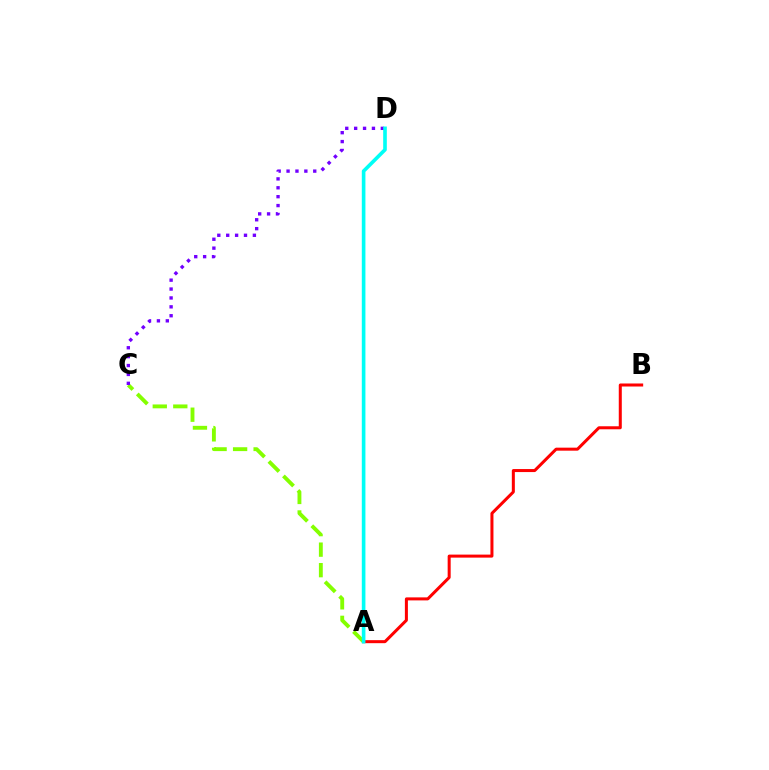{('A', 'C'): [{'color': '#84ff00', 'line_style': 'dashed', 'thickness': 2.79}], ('C', 'D'): [{'color': '#7200ff', 'line_style': 'dotted', 'thickness': 2.42}], ('A', 'B'): [{'color': '#ff0000', 'line_style': 'solid', 'thickness': 2.17}], ('A', 'D'): [{'color': '#00fff6', 'line_style': 'solid', 'thickness': 2.61}]}